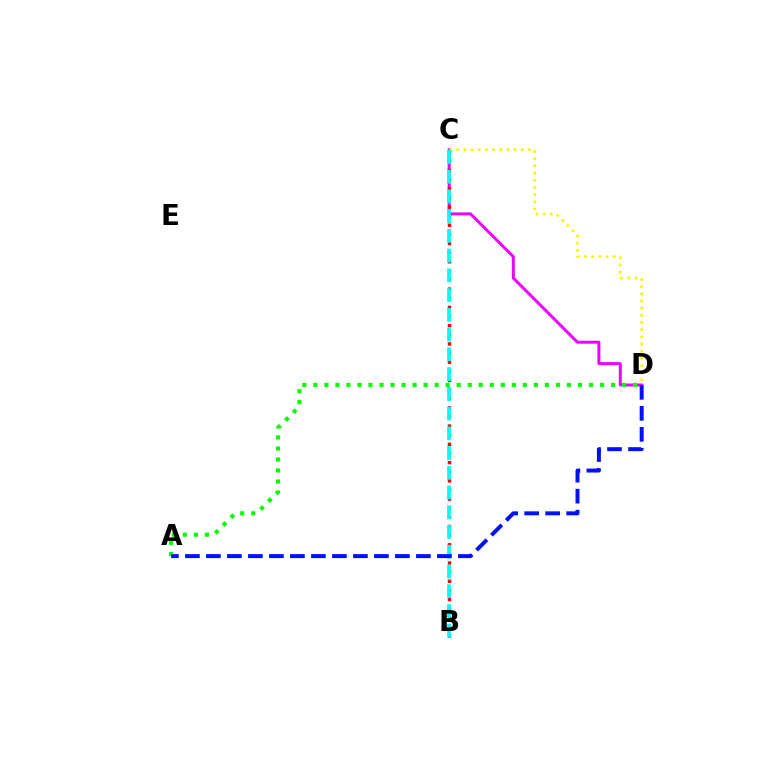{('C', 'D'): [{'color': '#ee00ff', 'line_style': 'solid', 'thickness': 2.15}, {'color': '#fcf500', 'line_style': 'dotted', 'thickness': 1.95}], ('B', 'C'): [{'color': '#ff0000', 'line_style': 'dotted', 'thickness': 2.48}, {'color': '#00fff6', 'line_style': 'dashed', 'thickness': 2.68}], ('A', 'D'): [{'color': '#08ff00', 'line_style': 'dotted', 'thickness': 3.0}, {'color': '#0010ff', 'line_style': 'dashed', 'thickness': 2.85}]}